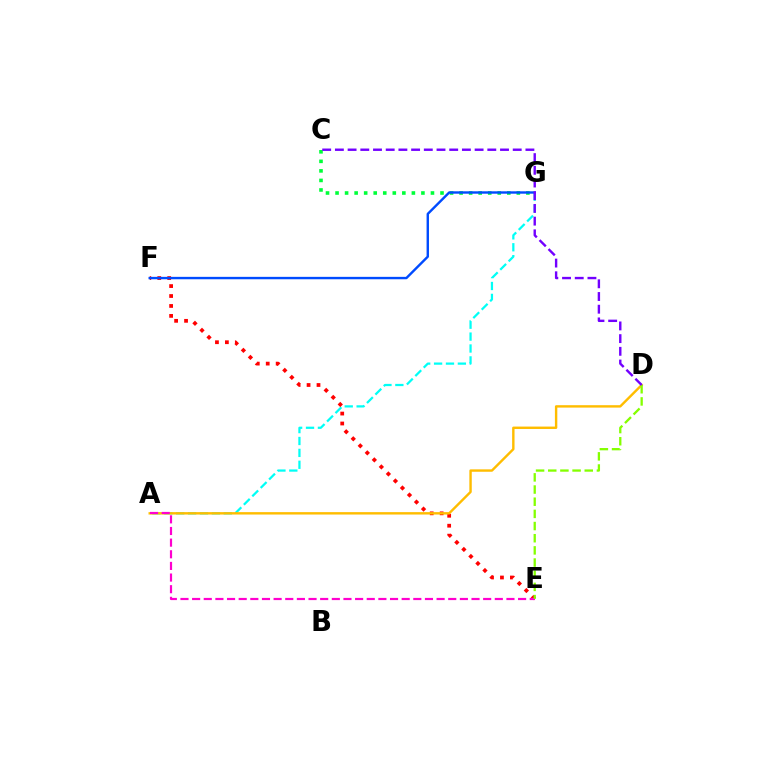{('A', 'G'): [{'color': '#00fff6', 'line_style': 'dashed', 'thickness': 1.62}], ('C', 'G'): [{'color': '#00ff39', 'line_style': 'dotted', 'thickness': 2.59}], ('E', 'F'): [{'color': '#ff0000', 'line_style': 'dotted', 'thickness': 2.7}], ('A', 'D'): [{'color': '#ffbd00', 'line_style': 'solid', 'thickness': 1.73}], ('A', 'E'): [{'color': '#ff00cf', 'line_style': 'dashed', 'thickness': 1.58}], ('D', 'E'): [{'color': '#84ff00', 'line_style': 'dashed', 'thickness': 1.65}], ('F', 'G'): [{'color': '#004bff', 'line_style': 'solid', 'thickness': 1.73}], ('C', 'D'): [{'color': '#7200ff', 'line_style': 'dashed', 'thickness': 1.73}]}